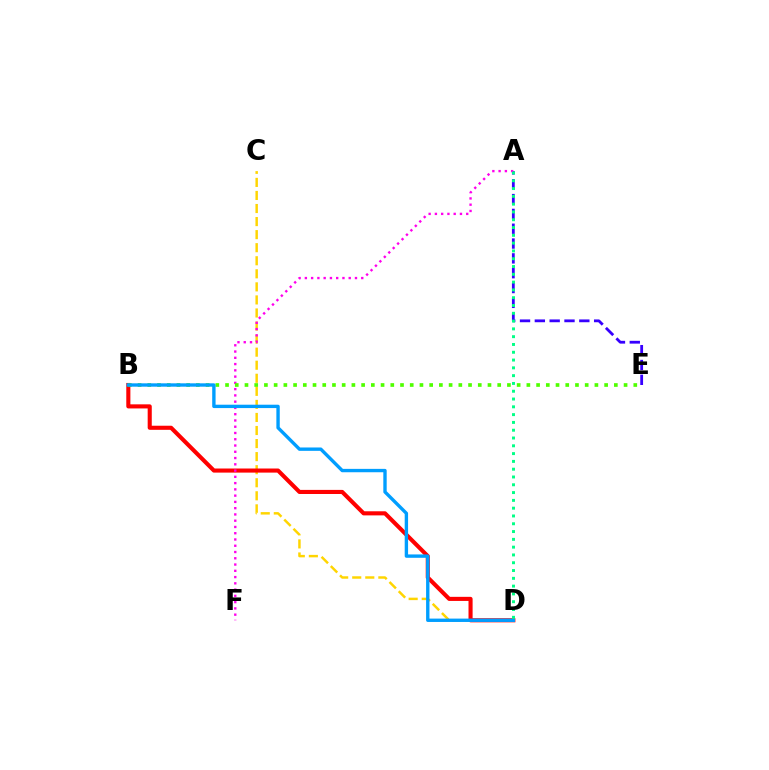{('A', 'E'): [{'color': '#3700ff', 'line_style': 'dashed', 'thickness': 2.01}], ('C', 'D'): [{'color': '#ffd500', 'line_style': 'dashed', 'thickness': 1.77}], ('B', 'D'): [{'color': '#ff0000', 'line_style': 'solid', 'thickness': 2.95}, {'color': '#009eff', 'line_style': 'solid', 'thickness': 2.43}], ('A', 'F'): [{'color': '#ff00ed', 'line_style': 'dotted', 'thickness': 1.7}], ('B', 'E'): [{'color': '#4fff00', 'line_style': 'dotted', 'thickness': 2.64}], ('A', 'D'): [{'color': '#00ff86', 'line_style': 'dotted', 'thickness': 2.12}]}